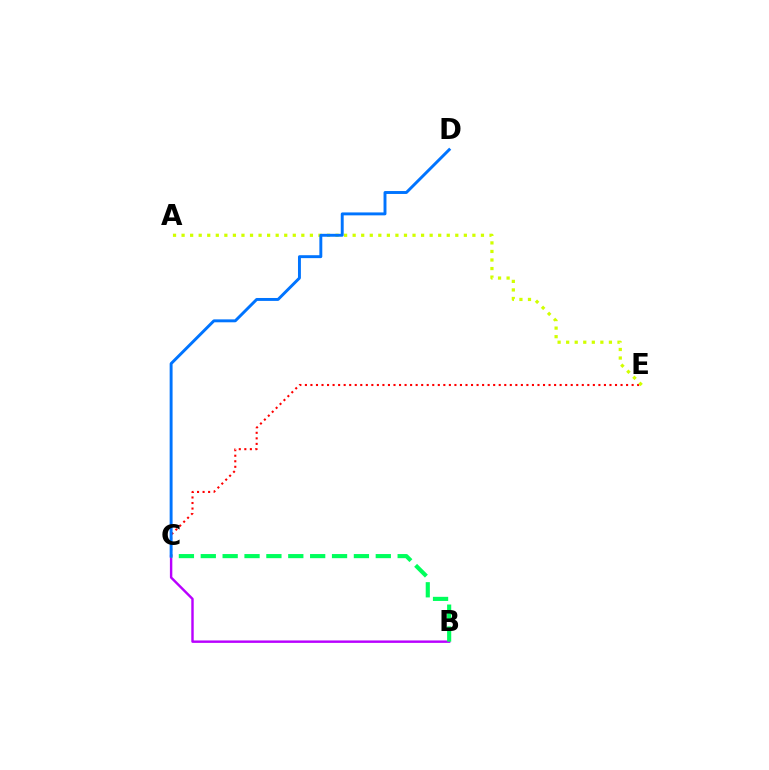{('C', 'E'): [{'color': '#ff0000', 'line_style': 'dotted', 'thickness': 1.5}], ('B', 'C'): [{'color': '#b900ff', 'line_style': 'solid', 'thickness': 1.74}, {'color': '#00ff5c', 'line_style': 'dashed', 'thickness': 2.97}], ('A', 'E'): [{'color': '#d1ff00', 'line_style': 'dotted', 'thickness': 2.32}], ('C', 'D'): [{'color': '#0074ff', 'line_style': 'solid', 'thickness': 2.1}]}